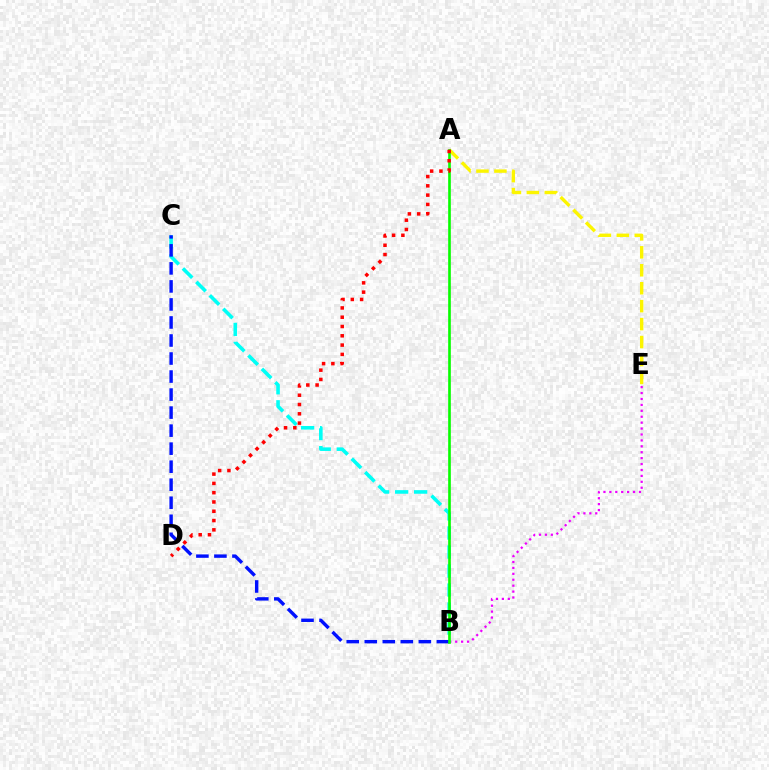{('B', 'E'): [{'color': '#ee00ff', 'line_style': 'dotted', 'thickness': 1.61}], ('A', 'E'): [{'color': '#fcf500', 'line_style': 'dashed', 'thickness': 2.44}], ('B', 'C'): [{'color': '#00fff6', 'line_style': 'dashed', 'thickness': 2.58}, {'color': '#0010ff', 'line_style': 'dashed', 'thickness': 2.45}], ('A', 'B'): [{'color': '#08ff00', 'line_style': 'solid', 'thickness': 1.91}], ('A', 'D'): [{'color': '#ff0000', 'line_style': 'dotted', 'thickness': 2.52}]}